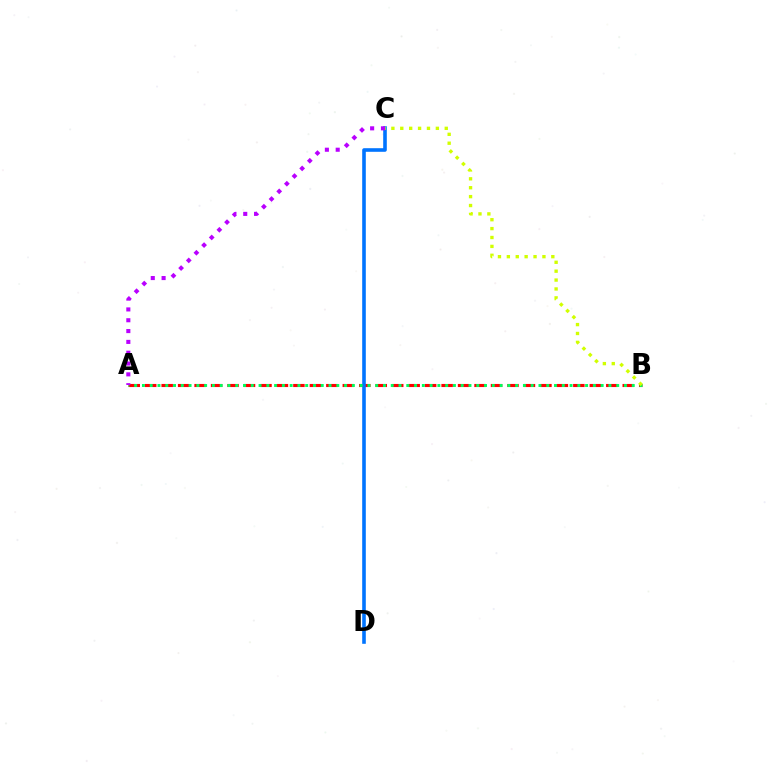{('A', 'B'): [{'color': '#ff0000', 'line_style': 'dashed', 'thickness': 2.24}, {'color': '#00ff5c', 'line_style': 'dotted', 'thickness': 2.11}], ('C', 'D'): [{'color': '#0074ff', 'line_style': 'solid', 'thickness': 2.59}], ('B', 'C'): [{'color': '#d1ff00', 'line_style': 'dotted', 'thickness': 2.42}], ('A', 'C'): [{'color': '#b900ff', 'line_style': 'dotted', 'thickness': 2.94}]}